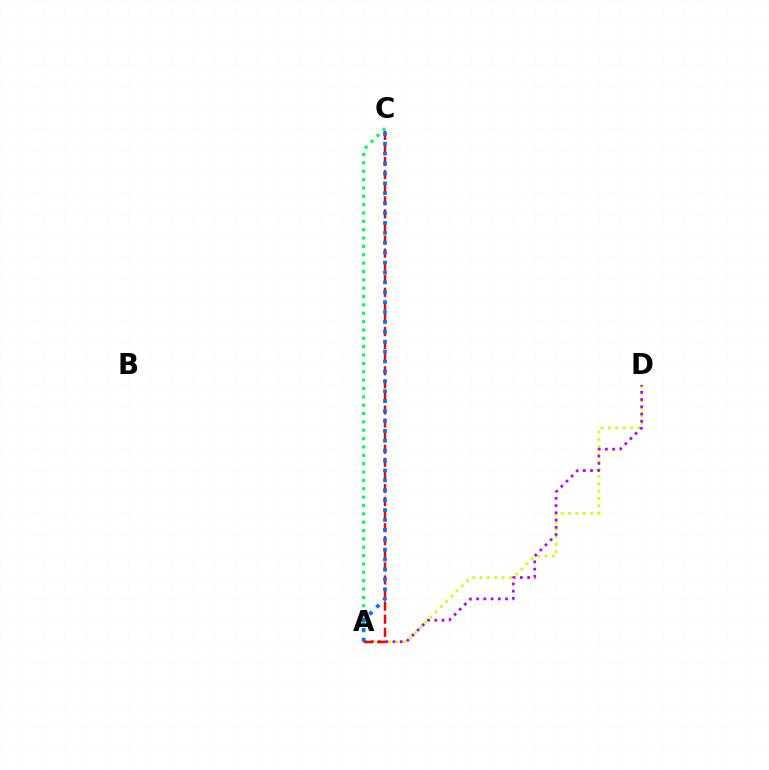{('A', 'D'): [{'color': '#d1ff00', 'line_style': 'dotted', 'thickness': 2.0}, {'color': '#b900ff', 'line_style': 'dotted', 'thickness': 1.97}], ('A', 'C'): [{'color': '#00ff5c', 'line_style': 'dotted', 'thickness': 2.27}, {'color': '#ff0000', 'line_style': 'dashed', 'thickness': 1.78}, {'color': '#0074ff', 'line_style': 'dotted', 'thickness': 2.69}]}